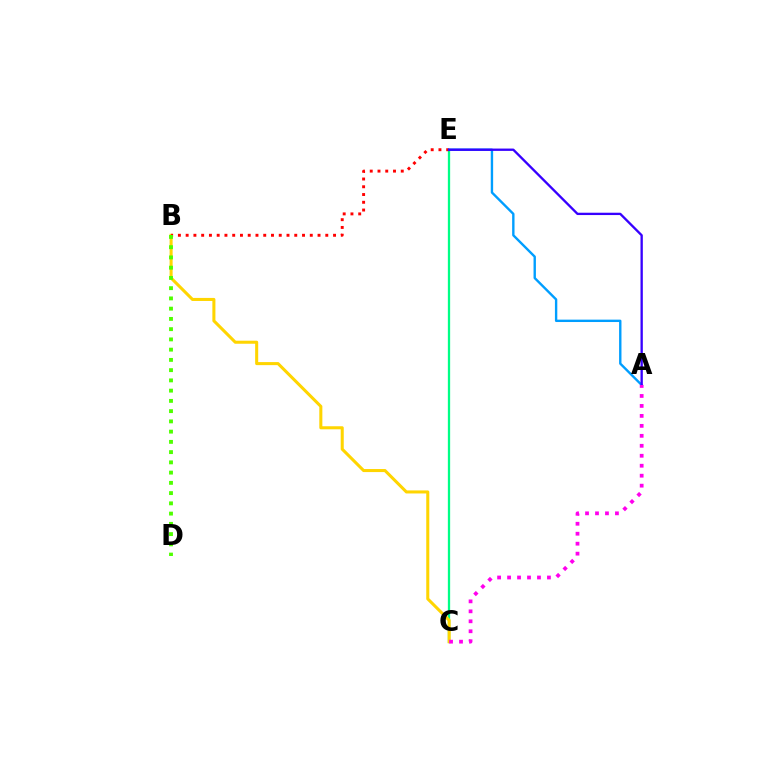{('C', 'E'): [{'color': '#00ff86', 'line_style': 'solid', 'thickness': 1.65}], ('B', 'C'): [{'color': '#ffd500', 'line_style': 'solid', 'thickness': 2.19}], ('B', 'E'): [{'color': '#ff0000', 'line_style': 'dotted', 'thickness': 2.11}], ('B', 'D'): [{'color': '#4fff00', 'line_style': 'dotted', 'thickness': 2.78}], ('A', 'E'): [{'color': '#009eff', 'line_style': 'solid', 'thickness': 1.71}, {'color': '#3700ff', 'line_style': 'solid', 'thickness': 1.68}], ('A', 'C'): [{'color': '#ff00ed', 'line_style': 'dotted', 'thickness': 2.71}]}